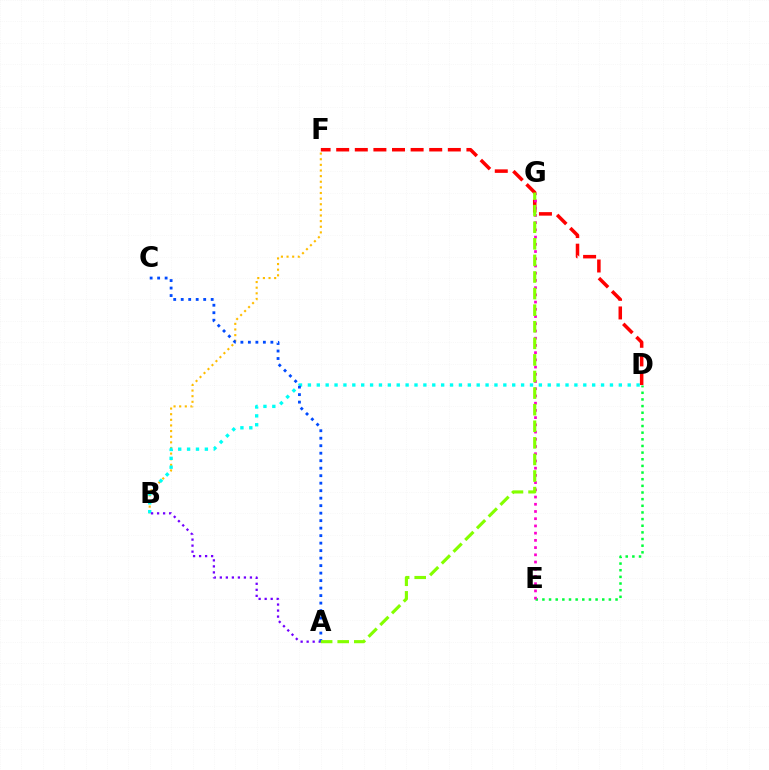{('B', 'F'): [{'color': '#ffbd00', 'line_style': 'dotted', 'thickness': 1.53}], ('D', 'E'): [{'color': '#00ff39', 'line_style': 'dotted', 'thickness': 1.81}], ('B', 'D'): [{'color': '#00fff6', 'line_style': 'dotted', 'thickness': 2.41}], ('A', 'B'): [{'color': '#7200ff', 'line_style': 'dotted', 'thickness': 1.64}], ('D', 'F'): [{'color': '#ff0000', 'line_style': 'dashed', 'thickness': 2.53}], ('E', 'G'): [{'color': '#ff00cf', 'line_style': 'dotted', 'thickness': 1.96}], ('A', 'C'): [{'color': '#004bff', 'line_style': 'dotted', 'thickness': 2.04}], ('A', 'G'): [{'color': '#84ff00', 'line_style': 'dashed', 'thickness': 2.25}]}